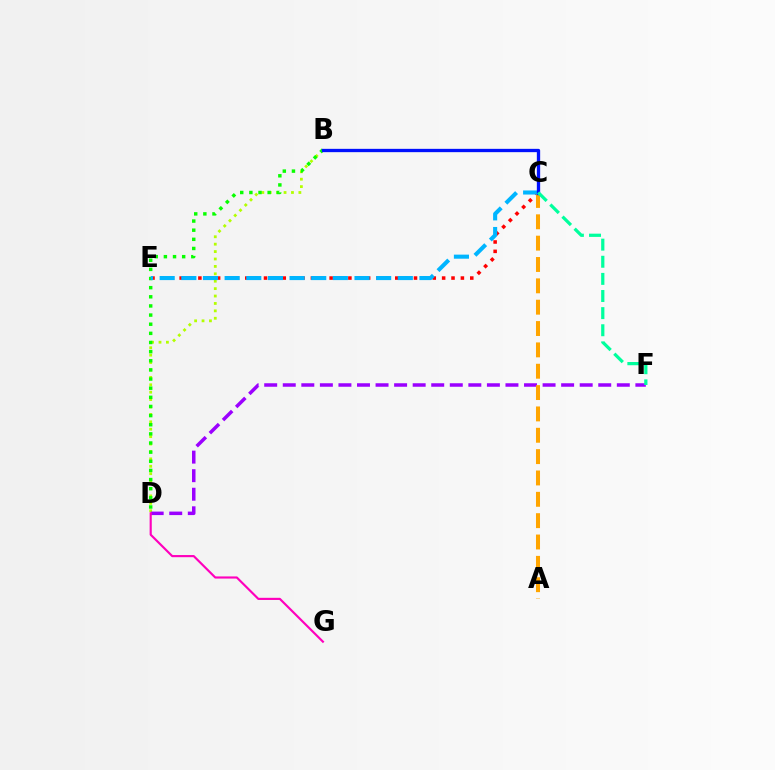{('C', 'E'): [{'color': '#ff0000', 'line_style': 'dotted', 'thickness': 2.55}, {'color': '#00b5ff', 'line_style': 'dashed', 'thickness': 2.94}], ('B', 'D'): [{'color': '#b3ff00', 'line_style': 'dotted', 'thickness': 2.01}, {'color': '#08ff00', 'line_style': 'dotted', 'thickness': 2.48}], ('D', 'F'): [{'color': '#9b00ff', 'line_style': 'dashed', 'thickness': 2.52}], ('D', 'G'): [{'color': '#ff00bd', 'line_style': 'solid', 'thickness': 1.55}], ('A', 'C'): [{'color': '#ffa500', 'line_style': 'dashed', 'thickness': 2.9}], ('B', 'C'): [{'color': '#0010ff', 'line_style': 'solid', 'thickness': 2.39}], ('C', 'F'): [{'color': '#00ff9d', 'line_style': 'dashed', 'thickness': 2.33}]}